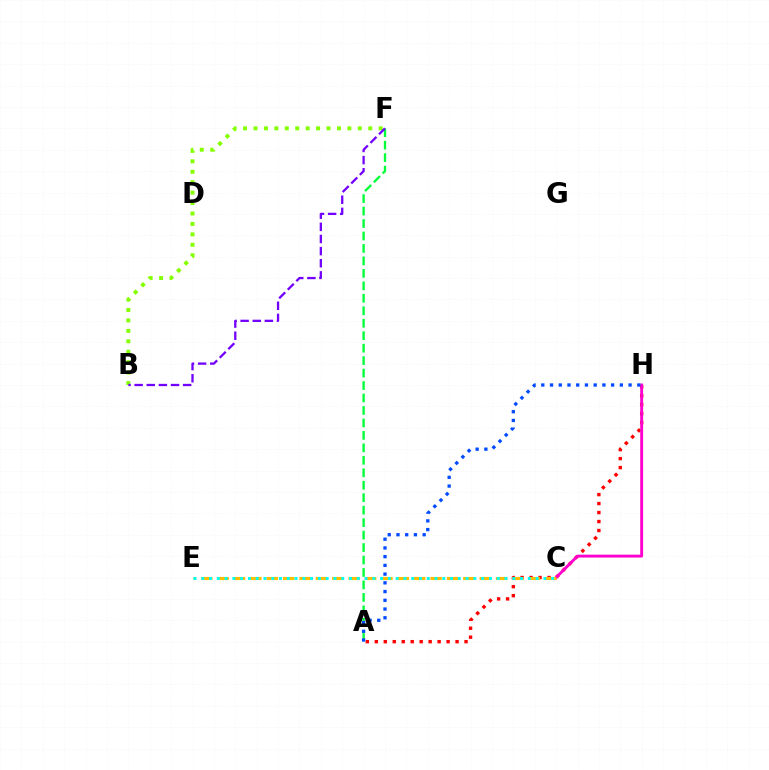{('A', 'H'): [{'color': '#ff0000', 'line_style': 'dotted', 'thickness': 2.44}, {'color': '#004bff', 'line_style': 'dotted', 'thickness': 2.37}], ('A', 'F'): [{'color': '#00ff39', 'line_style': 'dashed', 'thickness': 1.69}], ('B', 'F'): [{'color': '#84ff00', 'line_style': 'dotted', 'thickness': 2.83}, {'color': '#7200ff', 'line_style': 'dashed', 'thickness': 1.65}], ('C', 'H'): [{'color': '#ff00cf', 'line_style': 'solid', 'thickness': 2.07}], ('C', 'E'): [{'color': '#ffbd00', 'line_style': 'dashed', 'thickness': 2.23}, {'color': '#00fff6', 'line_style': 'dotted', 'thickness': 2.11}]}